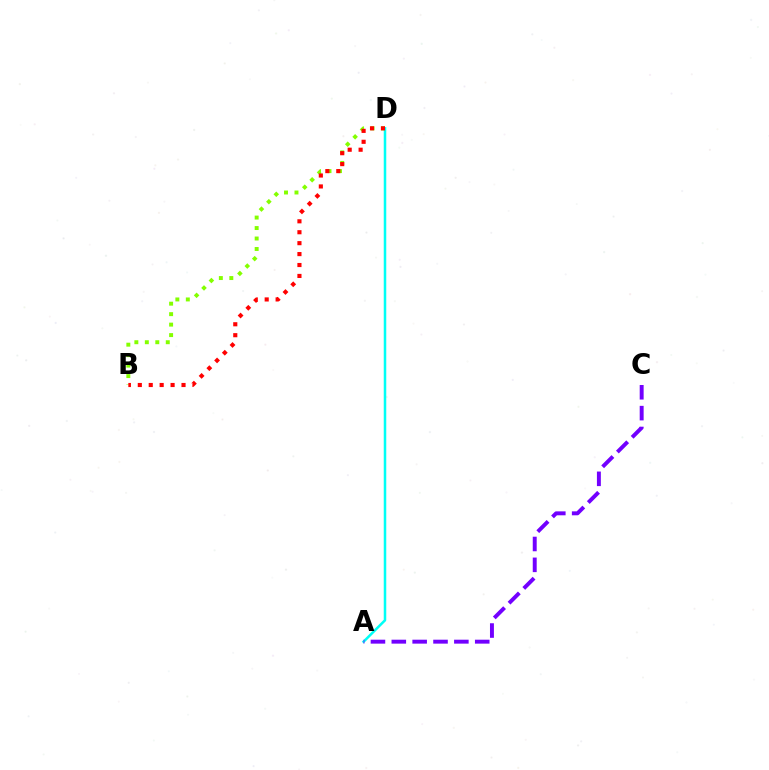{('A', 'D'): [{'color': '#00fff6', 'line_style': 'solid', 'thickness': 1.82}], ('B', 'D'): [{'color': '#84ff00', 'line_style': 'dotted', 'thickness': 2.85}, {'color': '#ff0000', 'line_style': 'dotted', 'thickness': 2.97}], ('A', 'C'): [{'color': '#7200ff', 'line_style': 'dashed', 'thickness': 2.83}]}